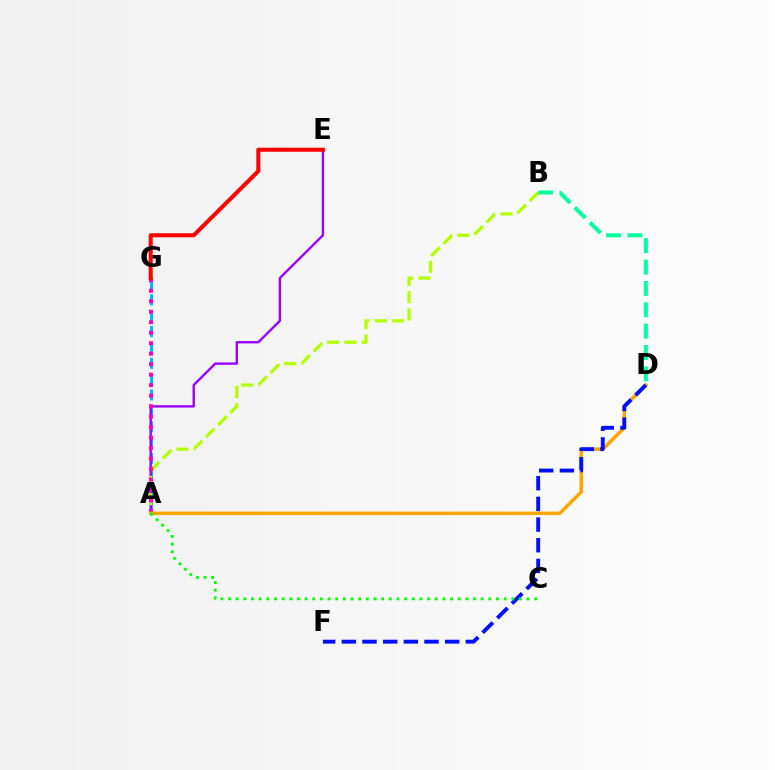{('A', 'G'): [{'color': '#00b5ff', 'line_style': 'dashed', 'thickness': 2.15}, {'color': '#ff00bd', 'line_style': 'dotted', 'thickness': 2.85}], ('A', 'E'): [{'color': '#9b00ff', 'line_style': 'solid', 'thickness': 1.72}], ('A', 'B'): [{'color': '#b3ff00', 'line_style': 'dashed', 'thickness': 2.35}], ('A', 'D'): [{'color': '#ffa500', 'line_style': 'solid', 'thickness': 2.51}], ('B', 'D'): [{'color': '#00ff9d', 'line_style': 'dashed', 'thickness': 2.9}], ('D', 'F'): [{'color': '#0010ff', 'line_style': 'dashed', 'thickness': 2.81}], ('A', 'C'): [{'color': '#08ff00', 'line_style': 'dotted', 'thickness': 2.08}], ('E', 'G'): [{'color': '#ff0000', 'line_style': 'solid', 'thickness': 2.91}]}